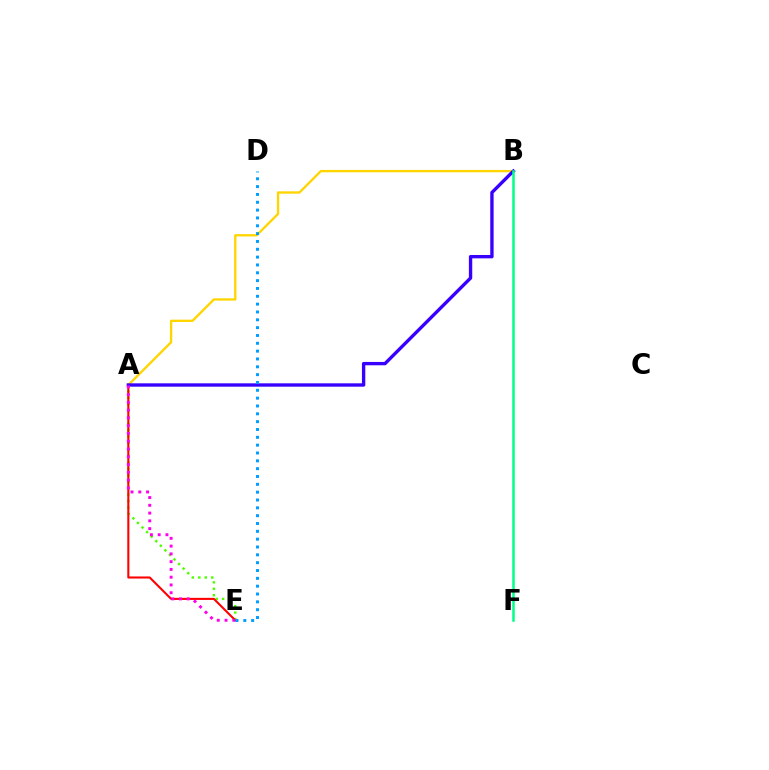{('A', 'E'): [{'color': '#4fff00', 'line_style': 'dotted', 'thickness': 1.75}, {'color': '#ff0000', 'line_style': 'solid', 'thickness': 1.5}, {'color': '#ff00ed', 'line_style': 'dotted', 'thickness': 2.11}], ('A', 'B'): [{'color': '#ffd500', 'line_style': 'solid', 'thickness': 1.68}, {'color': '#3700ff', 'line_style': 'solid', 'thickness': 2.42}], ('B', 'F'): [{'color': '#00ff86', 'line_style': 'solid', 'thickness': 1.81}], ('D', 'E'): [{'color': '#009eff', 'line_style': 'dotted', 'thickness': 2.13}]}